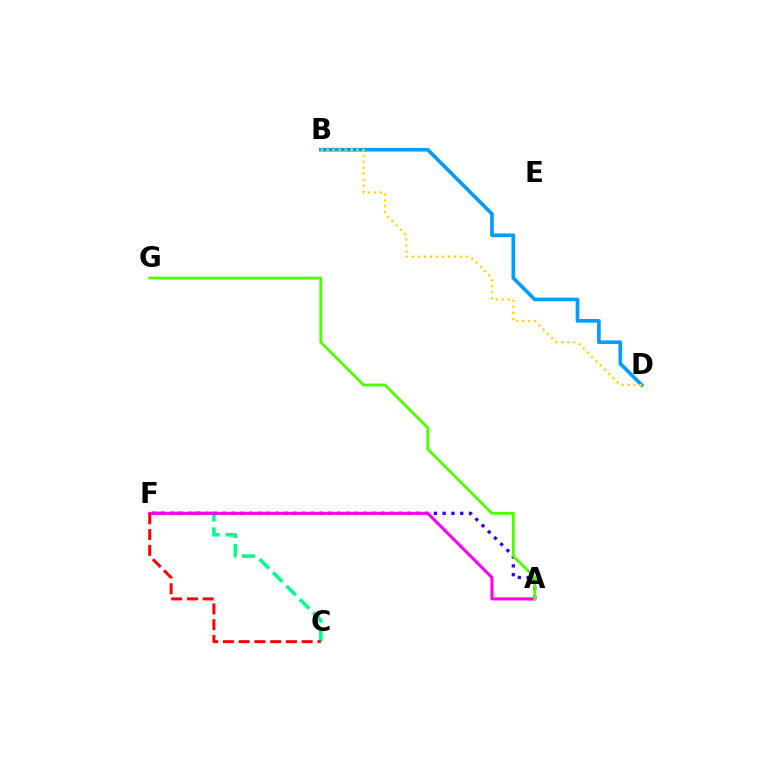{('C', 'F'): [{'color': '#00ff86', 'line_style': 'dashed', 'thickness': 2.57}, {'color': '#ff0000', 'line_style': 'dashed', 'thickness': 2.14}], ('B', 'D'): [{'color': '#009eff', 'line_style': 'solid', 'thickness': 2.63}, {'color': '#ffd500', 'line_style': 'dotted', 'thickness': 1.63}], ('A', 'F'): [{'color': '#3700ff', 'line_style': 'dotted', 'thickness': 2.39}, {'color': '#ff00ed', 'line_style': 'solid', 'thickness': 2.2}], ('A', 'G'): [{'color': '#4fff00', 'line_style': 'solid', 'thickness': 2.05}]}